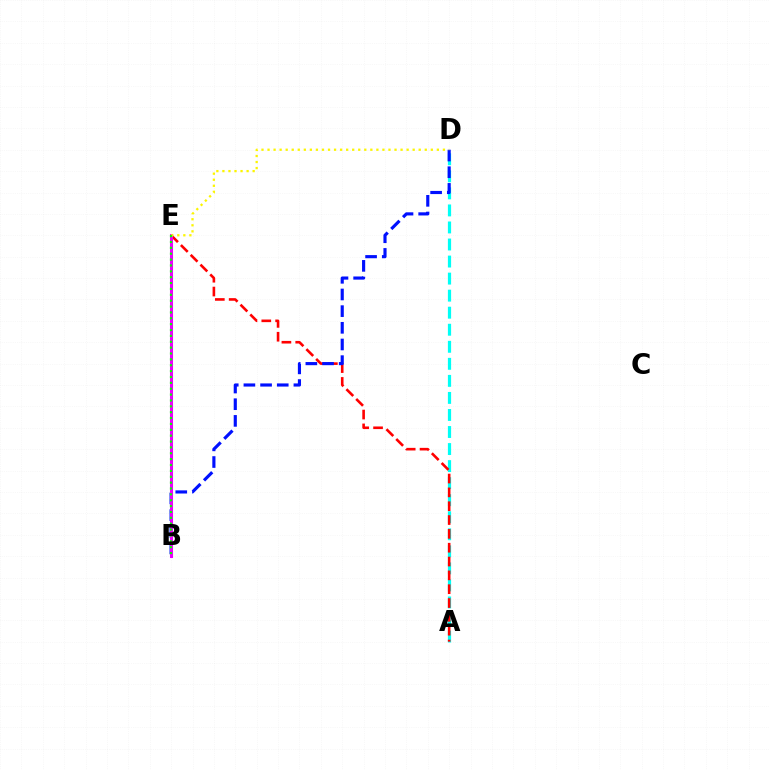{('A', 'D'): [{'color': '#00fff6', 'line_style': 'dashed', 'thickness': 2.32}], ('A', 'E'): [{'color': '#ff0000', 'line_style': 'dashed', 'thickness': 1.88}], ('B', 'D'): [{'color': '#0010ff', 'line_style': 'dashed', 'thickness': 2.26}], ('B', 'E'): [{'color': '#ee00ff', 'line_style': 'solid', 'thickness': 2.2}, {'color': '#08ff00', 'line_style': 'dotted', 'thickness': 1.59}], ('D', 'E'): [{'color': '#fcf500', 'line_style': 'dotted', 'thickness': 1.64}]}